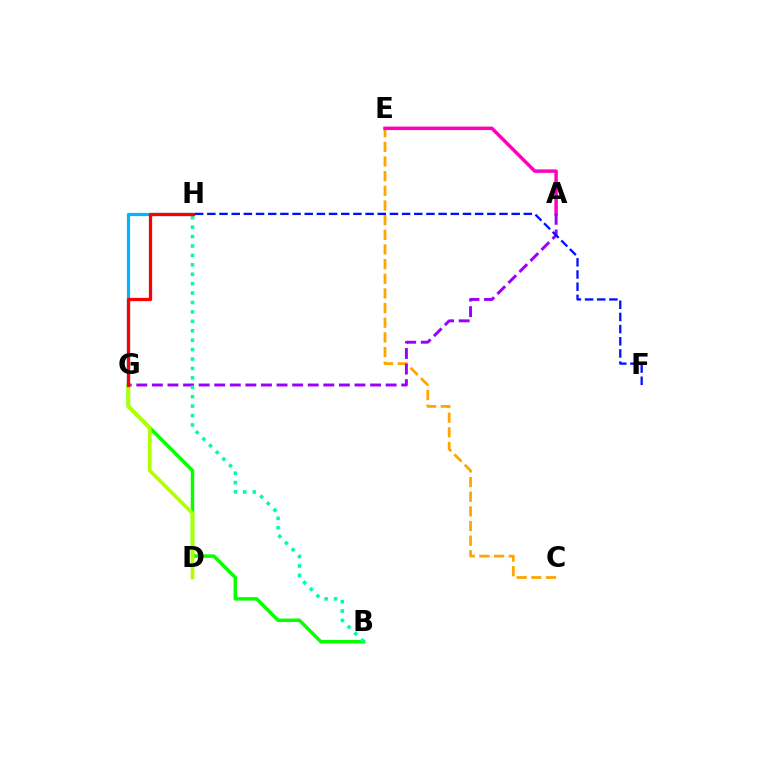{('G', 'H'): [{'color': '#00b5ff', 'line_style': 'solid', 'thickness': 2.3}, {'color': '#ff0000', 'line_style': 'solid', 'thickness': 2.35}], ('B', 'G'): [{'color': '#08ff00', 'line_style': 'solid', 'thickness': 2.5}], ('C', 'E'): [{'color': '#ffa500', 'line_style': 'dashed', 'thickness': 1.99}], ('A', 'E'): [{'color': '#ff00bd', 'line_style': 'solid', 'thickness': 2.5}], ('A', 'G'): [{'color': '#9b00ff', 'line_style': 'dashed', 'thickness': 2.12}], ('F', 'H'): [{'color': '#0010ff', 'line_style': 'dashed', 'thickness': 1.65}], ('B', 'H'): [{'color': '#00ff9d', 'line_style': 'dotted', 'thickness': 2.56}], ('D', 'G'): [{'color': '#b3ff00', 'line_style': 'solid', 'thickness': 2.69}]}